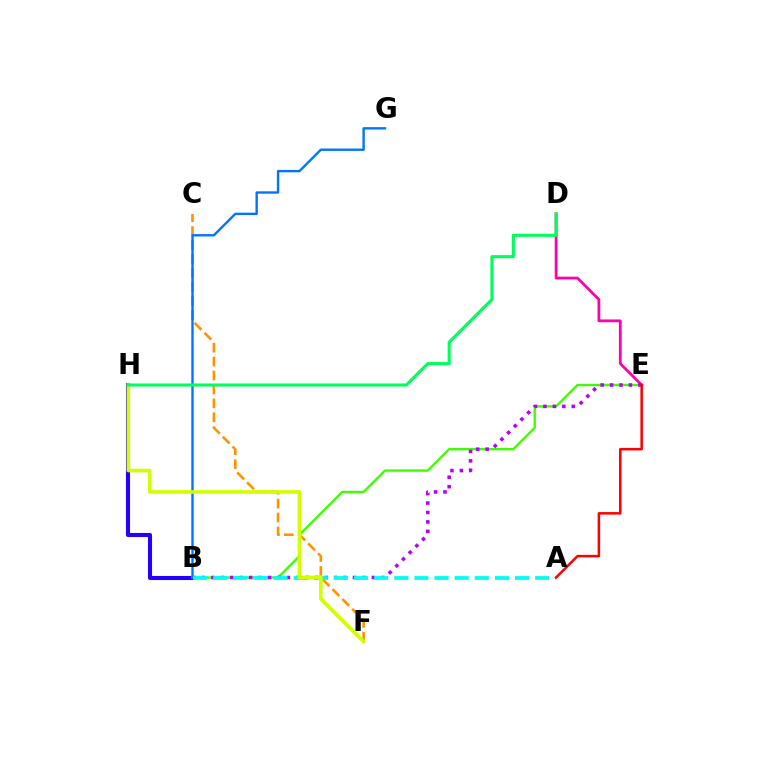{('B', 'H'): [{'color': '#2500ff', 'line_style': 'solid', 'thickness': 2.94}], ('B', 'E'): [{'color': '#3dff00', 'line_style': 'solid', 'thickness': 1.69}, {'color': '#b900ff', 'line_style': 'dotted', 'thickness': 2.56}], ('D', 'E'): [{'color': '#ff00ac', 'line_style': 'solid', 'thickness': 2.0}], ('C', 'F'): [{'color': '#ff9400', 'line_style': 'dashed', 'thickness': 1.89}], ('B', 'G'): [{'color': '#0074ff', 'line_style': 'solid', 'thickness': 1.71}], ('A', 'B'): [{'color': '#00fff6', 'line_style': 'dashed', 'thickness': 2.73}], ('A', 'E'): [{'color': '#ff0000', 'line_style': 'solid', 'thickness': 1.82}], ('F', 'H'): [{'color': '#d1ff00', 'line_style': 'solid', 'thickness': 2.6}], ('D', 'H'): [{'color': '#00ff5c', 'line_style': 'solid', 'thickness': 2.23}]}